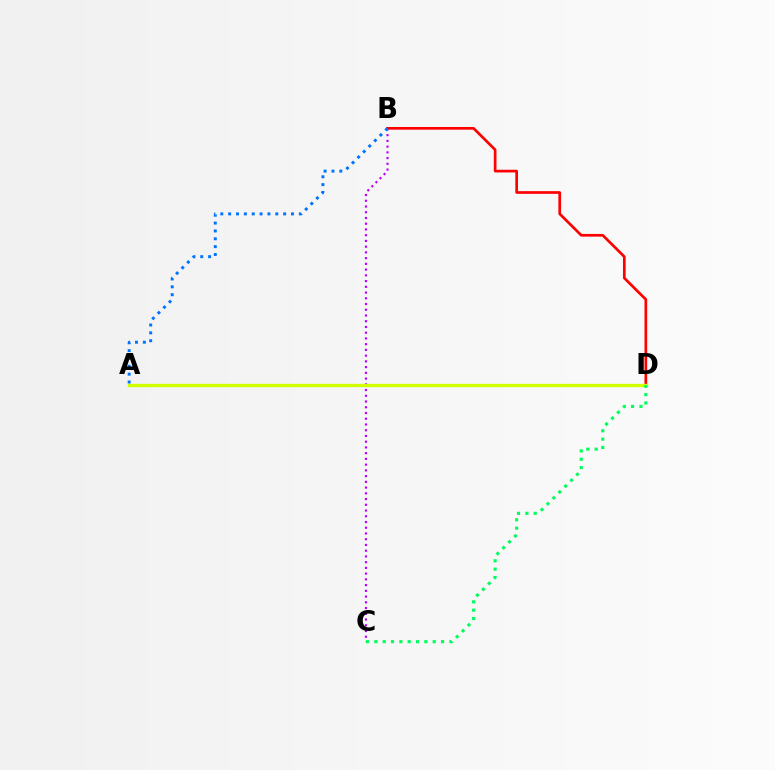{('B', 'C'): [{'color': '#b900ff', 'line_style': 'dotted', 'thickness': 1.56}], ('B', 'D'): [{'color': '#ff0000', 'line_style': 'solid', 'thickness': 1.94}], ('A', 'D'): [{'color': '#d1ff00', 'line_style': 'solid', 'thickness': 2.39}], ('C', 'D'): [{'color': '#00ff5c', 'line_style': 'dotted', 'thickness': 2.26}], ('A', 'B'): [{'color': '#0074ff', 'line_style': 'dotted', 'thickness': 2.13}]}